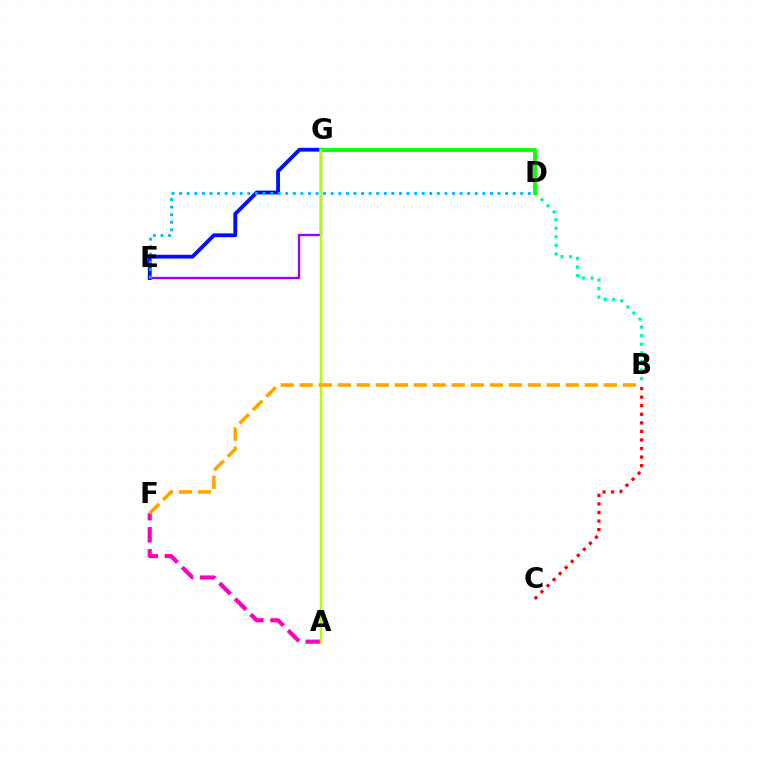{('A', 'F'): [{'color': '#ff00bd', 'line_style': 'dashed', 'thickness': 2.99}], ('E', 'G'): [{'color': '#0010ff', 'line_style': 'solid', 'thickness': 2.76}, {'color': '#9b00ff', 'line_style': 'solid', 'thickness': 1.69}], ('D', 'E'): [{'color': '#00b5ff', 'line_style': 'dotted', 'thickness': 2.06}], ('B', 'D'): [{'color': '#00ff9d', 'line_style': 'dotted', 'thickness': 2.33}], ('D', 'G'): [{'color': '#08ff00', 'line_style': 'solid', 'thickness': 2.77}], ('B', 'C'): [{'color': '#ff0000', 'line_style': 'dotted', 'thickness': 2.33}], ('A', 'G'): [{'color': '#b3ff00', 'line_style': 'solid', 'thickness': 1.79}], ('B', 'F'): [{'color': '#ffa500', 'line_style': 'dashed', 'thickness': 2.58}]}